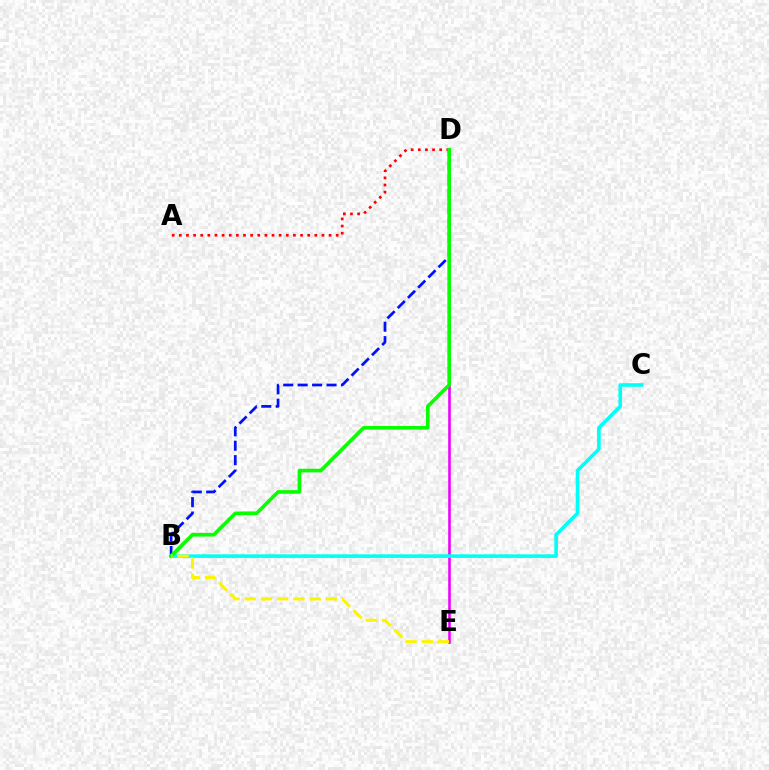{('D', 'E'): [{'color': '#ee00ff', 'line_style': 'solid', 'thickness': 1.87}], ('A', 'D'): [{'color': '#ff0000', 'line_style': 'dotted', 'thickness': 1.94}], ('B', 'D'): [{'color': '#0010ff', 'line_style': 'dashed', 'thickness': 1.96}, {'color': '#08ff00', 'line_style': 'solid', 'thickness': 2.62}], ('B', 'C'): [{'color': '#00fff6', 'line_style': 'solid', 'thickness': 2.6}], ('B', 'E'): [{'color': '#fcf500', 'line_style': 'dashed', 'thickness': 2.2}]}